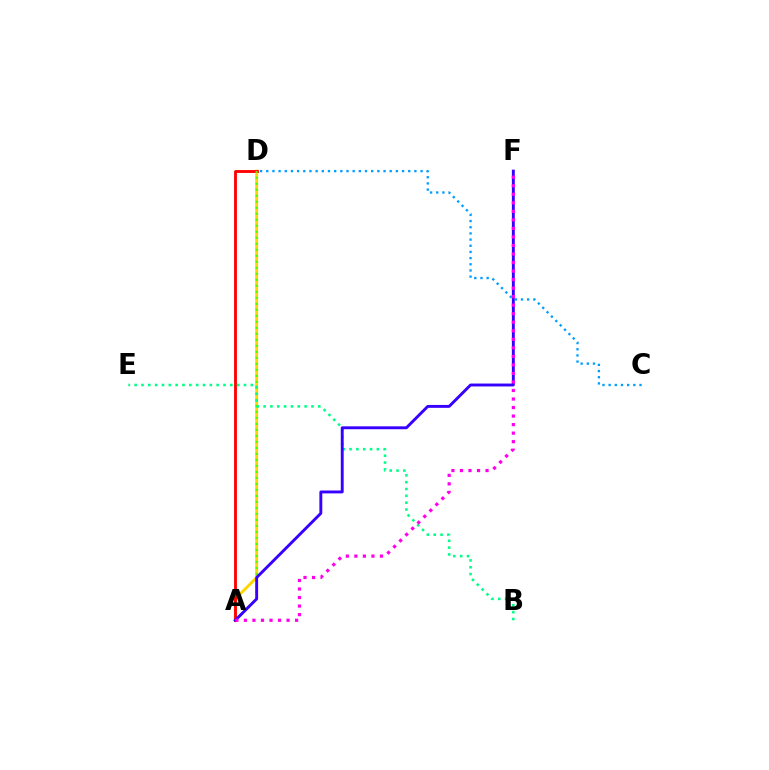{('A', 'D'): [{'color': '#ffd500', 'line_style': 'solid', 'thickness': 2.09}, {'color': '#ff0000', 'line_style': 'solid', 'thickness': 2.06}, {'color': '#4fff00', 'line_style': 'dotted', 'thickness': 1.63}], ('B', 'E'): [{'color': '#00ff86', 'line_style': 'dotted', 'thickness': 1.86}], ('A', 'F'): [{'color': '#3700ff', 'line_style': 'solid', 'thickness': 2.09}, {'color': '#ff00ed', 'line_style': 'dotted', 'thickness': 2.32}], ('C', 'D'): [{'color': '#009eff', 'line_style': 'dotted', 'thickness': 1.68}]}